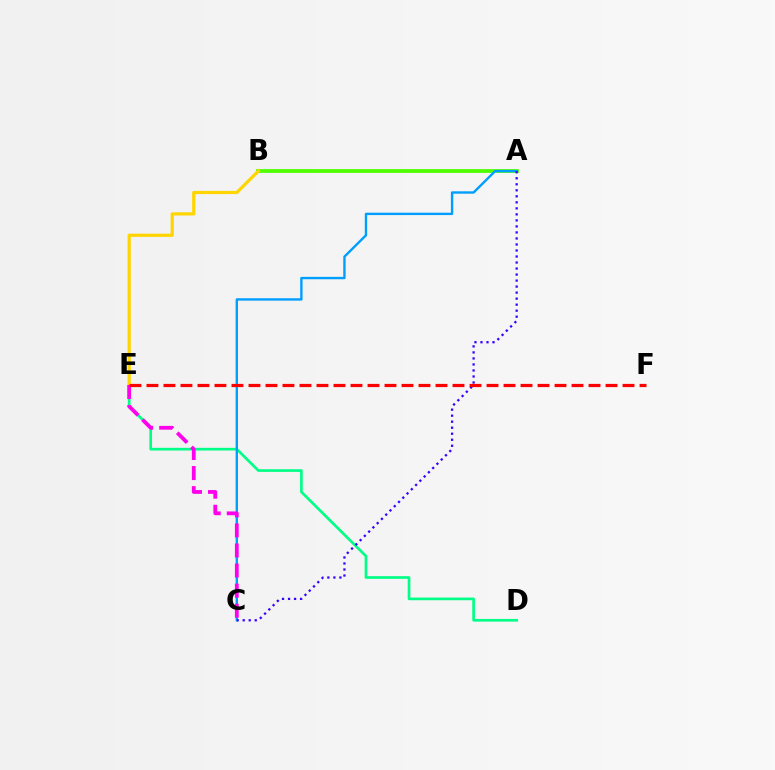{('D', 'E'): [{'color': '#00ff86', 'line_style': 'solid', 'thickness': 1.93}], ('A', 'B'): [{'color': '#4fff00', 'line_style': 'solid', 'thickness': 2.72}], ('A', 'C'): [{'color': '#009eff', 'line_style': 'solid', 'thickness': 1.71}, {'color': '#3700ff', 'line_style': 'dotted', 'thickness': 1.64}], ('B', 'E'): [{'color': '#ffd500', 'line_style': 'solid', 'thickness': 2.31}], ('C', 'E'): [{'color': '#ff00ed', 'line_style': 'dashed', 'thickness': 2.73}], ('E', 'F'): [{'color': '#ff0000', 'line_style': 'dashed', 'thickness': 2.31}]}